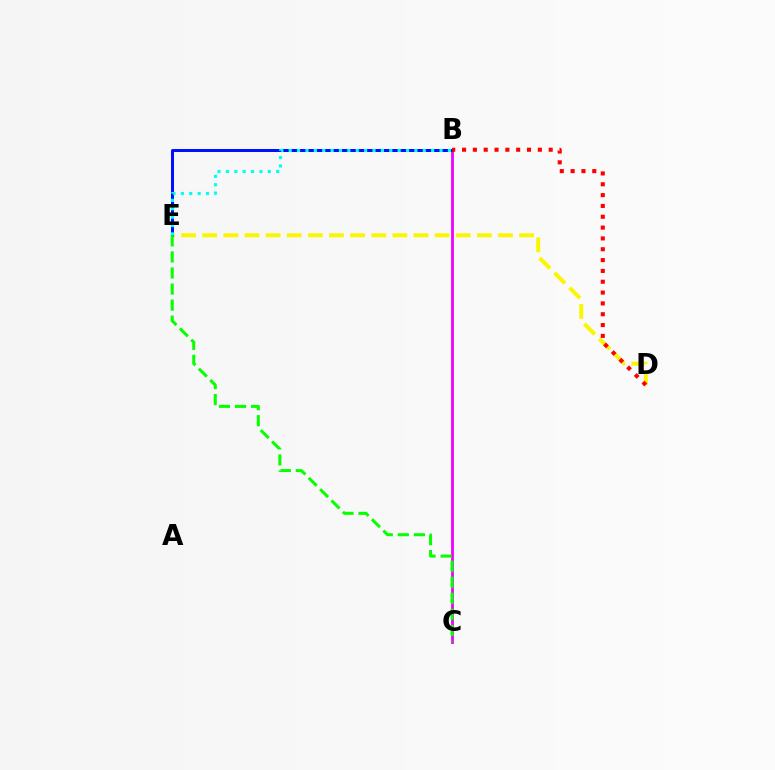{('B', 'C'): [{'color': '#ee00ff', 'line_style': 'solid', 'thickness': 2.01}], ('D', 'E'): [{'color': '#fcf500', 'line_style': 'dashed', 'thickness': 2.87}], ('B', 'E'): [{'color': '#0010ff', 'line_style': 'solid', 'thickness': 2.15}, {'color': '#00fff6', 'line_style': 'dotted', 'thickness': 2.28}], ('B', 'D'): [{'color': '#ff0000', 'line_style': 'dotted', 'thickness': 2.94}], ('C', 'E'): [{'color': '#08ff00', 'line_style': 'dashed', 'thickness': 2.18}]}